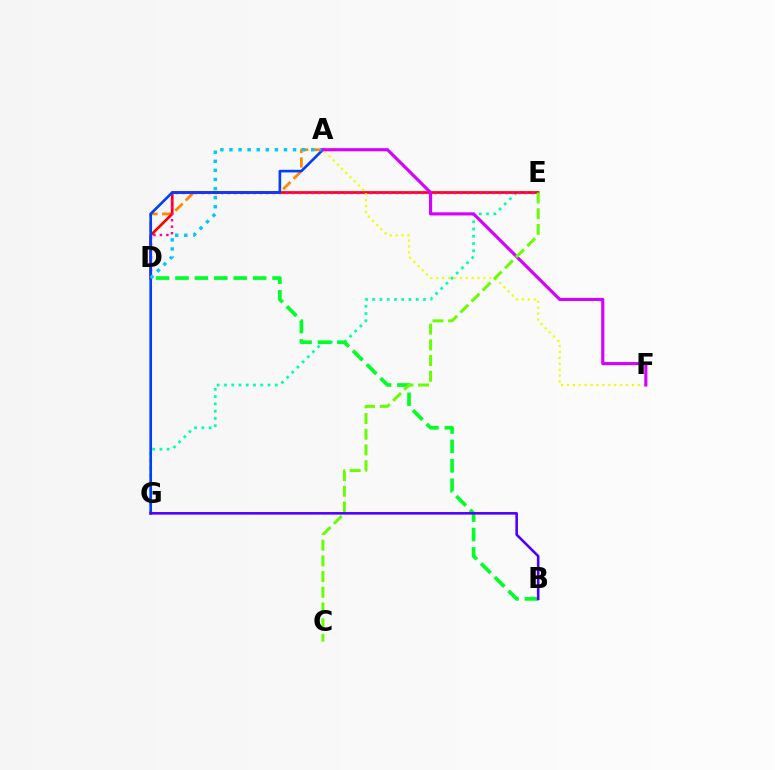{('E', 'G'): [{'color': '#00ffaf', 'line_style': 'dotted', 'thickness': 1.97}], ('A', 'D'): [{'color': '#ff8800', 'line_style': 'dashed', 'thickness': 1.98}, {'color': '#00c7ff', 'line_style': 'dotted', 'thickness': 2.47}], ('D', 'E'): [{'color': '#ff0000', 'line_style': 'solid', 'thickness': 1.93}, {'color': '#ff00a0', 'line_style': 'dotted', 'thickness': 1.76}], ('A', 'G'): [{'color': '#003fff', 'line_style': 'solid', 'thickness': 1.9}], ('A', 'F'): [{'color': '#eeff00', 'line_style': 'dotted', 'thickness': 1.6}, {'color': '#d600ff', 'line_style': 'solid', 'thickness': 2.25}], ('B', 'D'): [{'color': '#00ff27', 'line_style': 'dashed', 'thickness': 2.64}], ('C', 'E'): [{'color': '#66ff00', 'line_style': 'dashed', 'thickness': 2.13}], ('B', 'G'): [{'color': '#4f00ff', 'line_style': 'solid', 'thickness': 1.86}]}